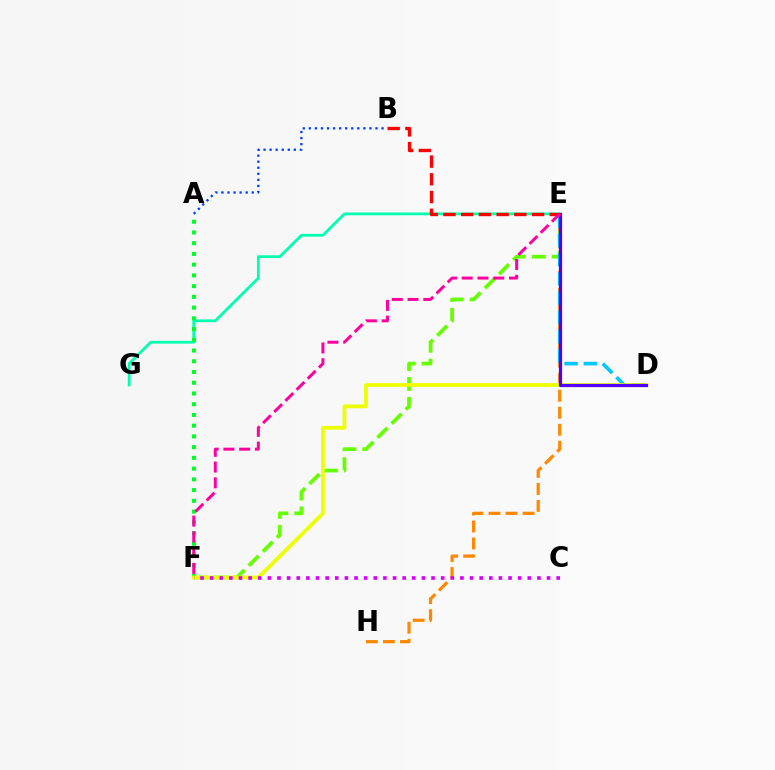{('E', 'G'): [{'color': '#00ffaf', 'line_style': 'solid', 'thickness': 1.99}], ('E', 'H'): [{'color': '#ff8800', 'line_style': 'dashed', 'thickness': 2.31}], ('A', 'F'): [{'color': '#00ff27', 'line_style': 'dotted', 'thickness': 2.92}], ('E', 'F'): [{'color': '#66ff00', 'line_style': 'dashed', 'thickness': 2.71}, {'color': '#ff00a0', 'line_style': 'dashed', 'thickness': 2.14}], ('D', 'E'): [{'color': '#00c7ff', 'line_style': 'dashed', 'thickness': 2.61}, {'color': '#4f00ff', 'line_style': 'solid', 'thickness': 2.31}], ('A', 'B'): [{'color': '#003fff', 'line_style': 'dotted', 'thickness': 1.65}], ('D', 'F'): [{'color': '#eeff00', 'line_style': 'solid', 'thickness': 2.7}], ('C', 'F'): [{'color': '#d600ff', 'line_style': 'dotted', 'thickness': 2.62}], ('B', 'E'): [{'color': '#ff0000', 'line_style': 'dashed', 'thickness': 2.41}]}